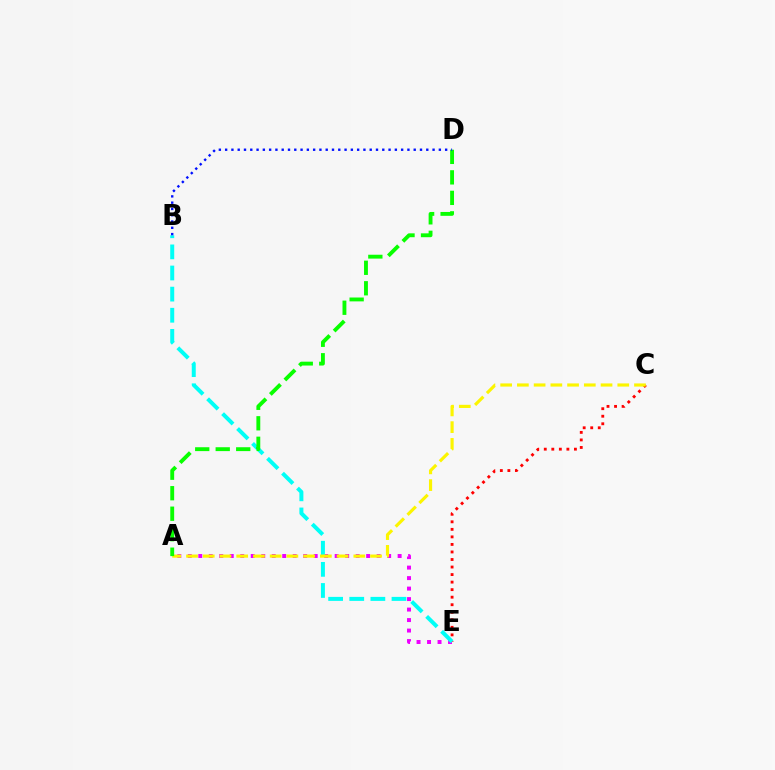{('A', 'E'): [{'color': '#ee00ff', 'line_style': 'dotted', 'thickness': 2.85}], ('C', 'E'): [{'color': '#ff0000', 'line_style': 'dotted', 'thickness': 2.05}], ('B', 'E'): [{'color': '#00fff6', 'line_style': 'dashed', 'thickness': 2.87}], ('A', 'C'): [{'color': '#fcf500', 'line_style': 'dashed', 'thickness': 2.27}], ('A', 'D'): [{'color': '#08ff00', 'line_style': 'dashed', 'thickness': 2.78}], ('B', 'D'): [{'color': '#0010ff', 'line_style': 'dotted', 'thickness': 1.71}]}